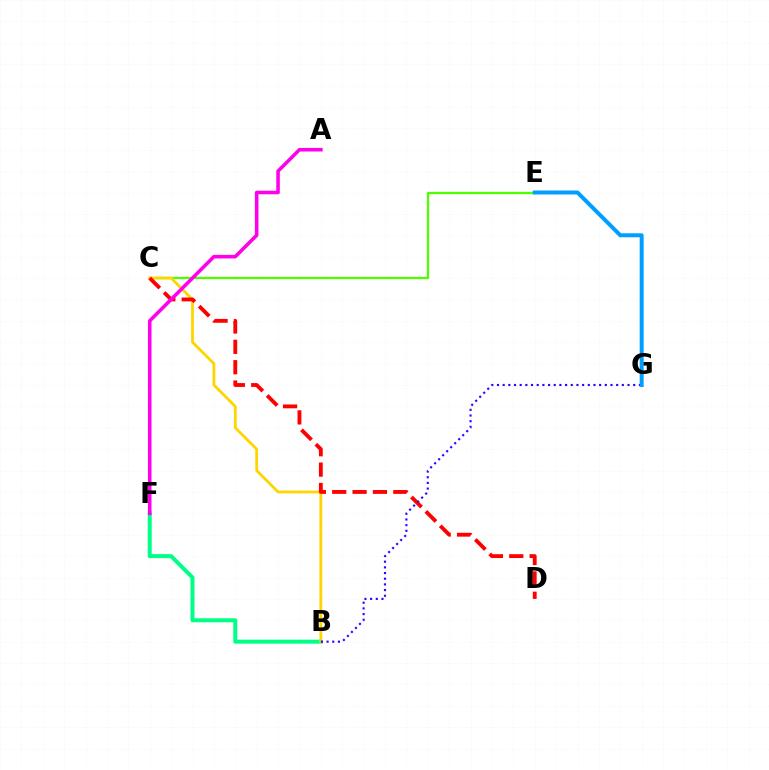{('C', 'E'): [{'color': '#4fff00', 'line_style': 'solid', 'thickness': 1.63}], ('B', 'F'): [{'color': '#00ff86', 'line_style': 'solid', 'thickness': 2.88}], ('B', 'C'): [{'color': '#ffd500', 'line_style': 'solid', 'thickness': 2.01}], ('C', 'D'): [{'color': '#ff0000', 'line_style': 'dashed', 'thickness': 2.77}], ('A', 'F'): [{'color': '#ff00ed', 'line_style': 'solid', 'thickness': 2.57}], ('B', 'G'): [{'color': '#3700ff', 'line_style': 'dotted', 'thickness': 1.54}], ('E', 'G'): [{'color': '#009eff', 'line_style': 'solid', 'thickness': 2.86}]}